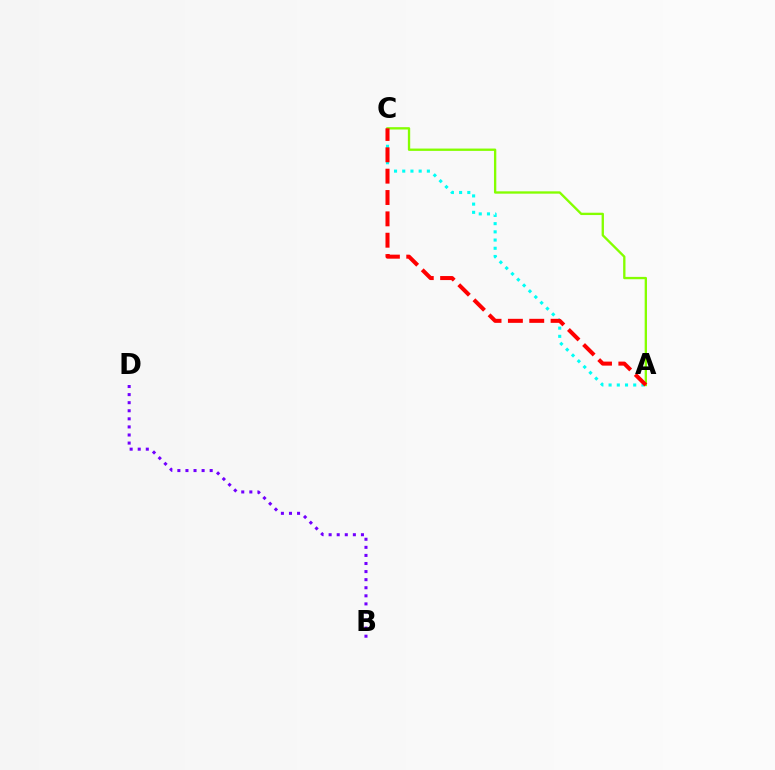{('A', 'C'): [{'color': '#00fff6', 'line_style': 'dotted', 'thickness': 2.23}, {'color': '#84ff00', 'line_style': 'solid', 'thickness': 1.68}, {'color': '#ff0000', 'line_style': 'dashed', 'thickness': 2.9}], ('B', 'D'): [{'color': '#7200ff', 'line_style': 'dotted', 'thickness': 2.19}]}